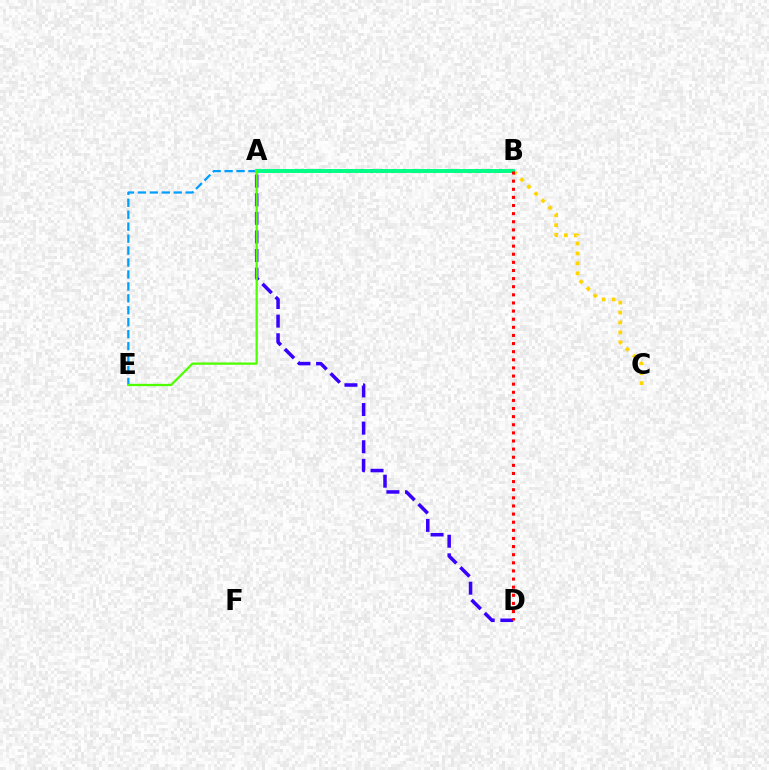{('A', 'B'): [{'color': '#ff00ed', 'line_style': 'dotted', 'thickness': 2.9}, {'color': '#00ff86', 'line_style': 'solid', 'thickness': 2.8}], ('A', 'D'): [{'color': '#3700ff', 'line_style': 'dashed', 'thickness': 2.53}], ('A', 'E'): [{'color': '#009eff', 'line_style': 'dashed', 'thickness': 1.62}, {'color': '#4fff00', 'line_style': 'solid', 'thickness': 1.64}], ('A', 'C'): [{'color': '#ffd500', 'line_style': 'dotted', 'thickness': 2.7}], ('B', 'D'): [{'color': '#ff0000', 'line_style': 'dotted', 'thickness': 2.21}]}